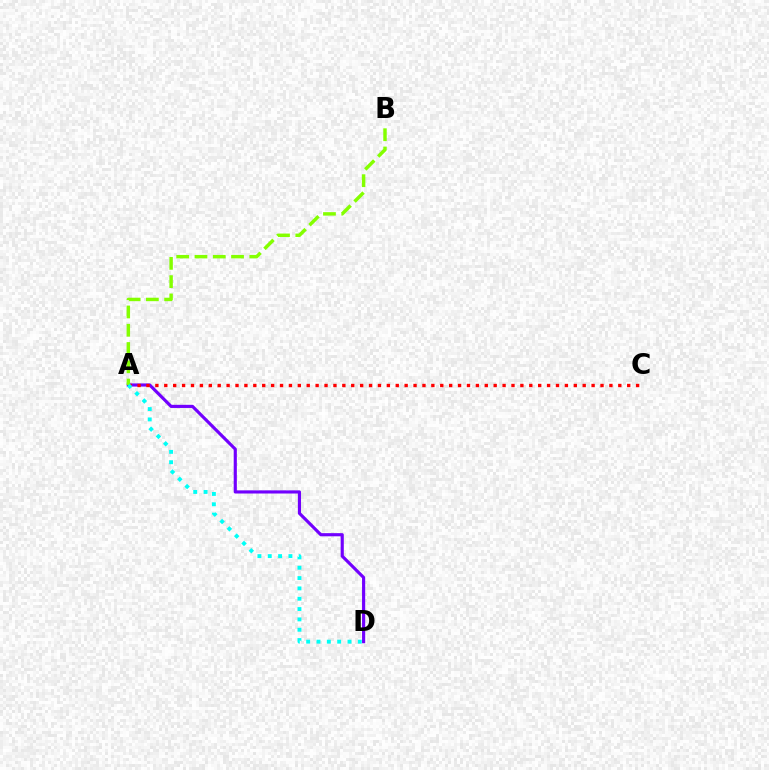{('A', 'D'): [{'color': '#7200ff', 'line_style': 'solid', 'thickness': 2.27}, {'color': '#00fff6', 'line_style': 'dotted', 'thickness': 2.81}], ('A', 'C'): [{'color': '#ff0000', 'line_style': 'dotted', 'thickness': 2.42}], ('A', 'B'): [{'color': '#84ff00', 'line_style': 'dashed', 'thickness': 2.48}]}